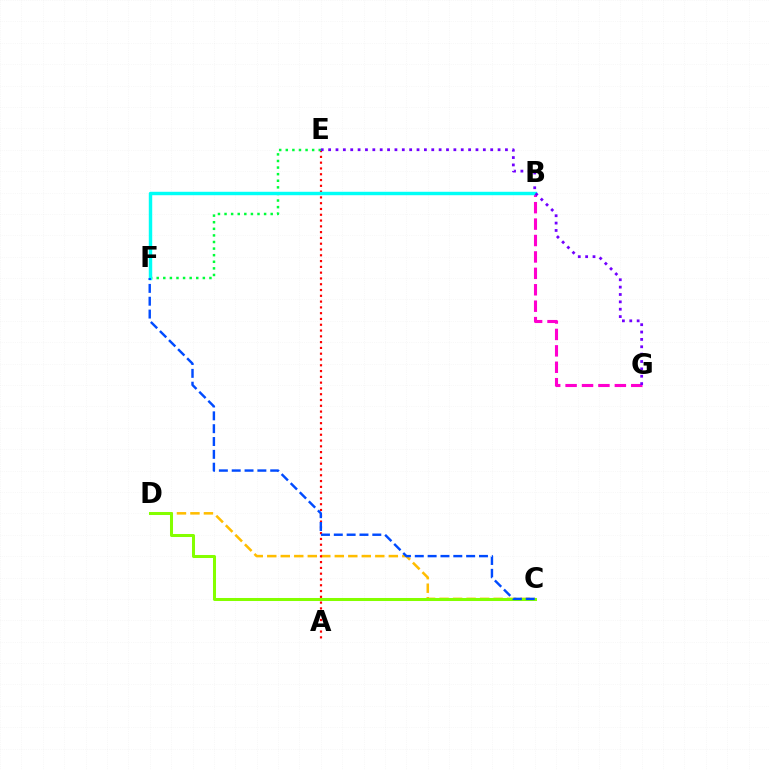{('B', 'G'): [{'color': '#ff00cf', 'line_style': 'dashed', 'thickness': 2.23}], ('C', 'D'): [{'color': '#ffbd00', 'line_style': 'dashed', 'thickness': 1.83}, {'color': '#84ff00', 'line_style': 'solid', 'thickness': 2.18}], ('A', 'E'): [{'color': '#ff0000', 'line_style': 'dotted', 'thickness': 1.57}], ('E', 'F'): [{'color': '#00ff39', 'line_style': 'dotted', 'thickness': 1.79}], ('B', 'F'): [{'color': '#00fff6', 'line_style': 'solid', 'thickness': 2.47}], ('E', 'G'): [{'color': '#7200ff', 'line_style': 'dotted', 'thickness': 2.0}], ('C', 'F'): [{'color': '#004bff', 'line_style': 'dashed', 'thickness': 1.74}]}